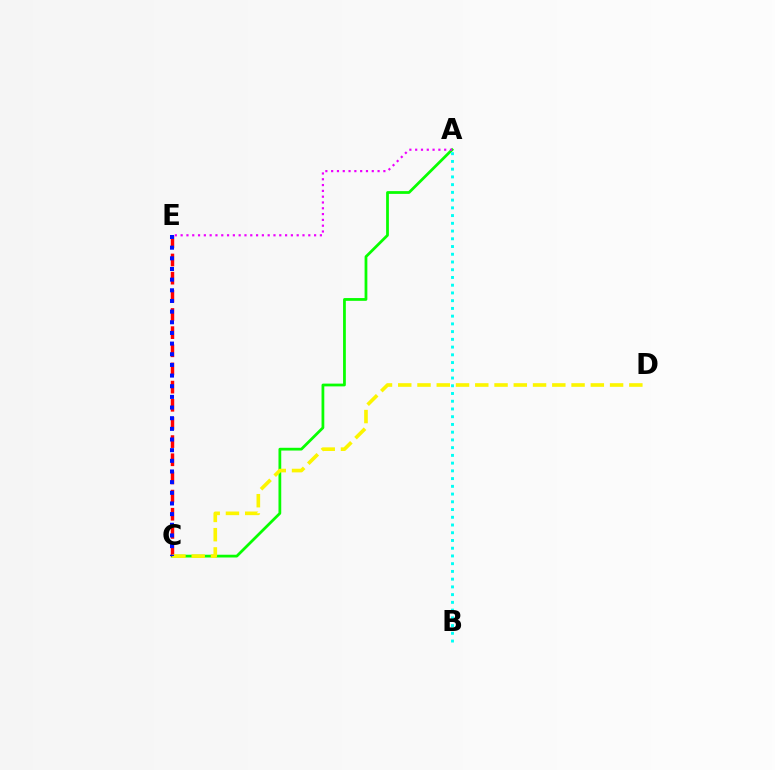{('A', 'C'): [{'color': '#08ff00', 'line_style': 'solid', 'thickness': 1.99}], ('C', 'E'): [{'color': '#ff0000', 'line_style': 'dashed', 'thickness': 2.47}, {'color': '#0010ff', 'line_style': 'dotted', 'thickness': 2.9}], ('A', 'B'): [{'color': '#00fff6', 'line_style': 'dotted', 'thickness': 2.1}], ('C', 'D'): [{'color': '#fcf500', 'line_style': 'dashed', 'thickness': 2.62}], ('A', 'E'): [{'color': '#ee00ff', 'line_style': 'dotted', 'thickness': 1.58}]}